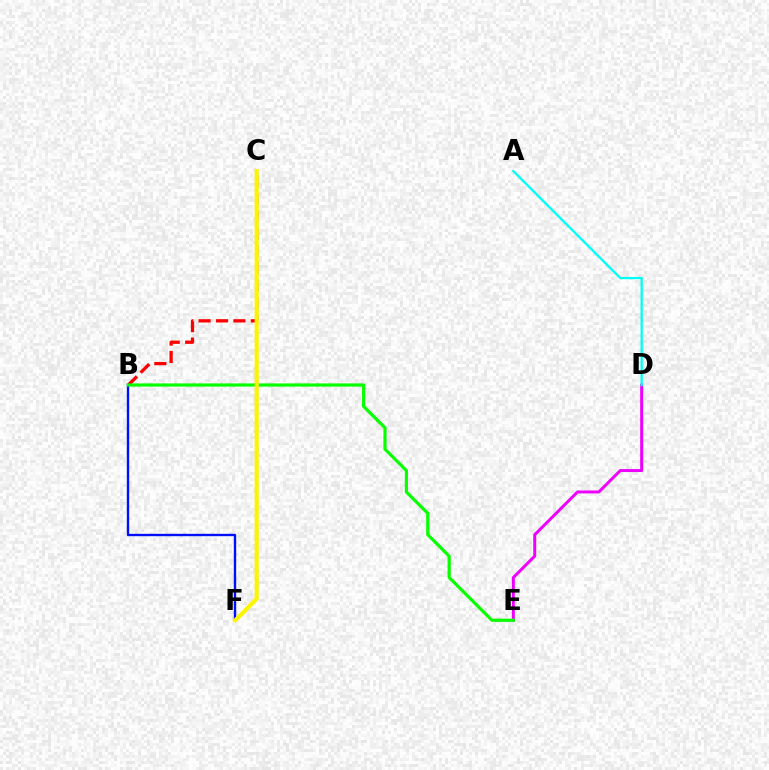{('B', 'C'): [{'color': '#ff0000', 'line_style': 'dashed', 'thickness': 2.36}], ('B', 'F'): [{'color': '#0010ff', 'line_style': 'solid', 'thickness': 1.71}], ('D', 'E'): [{'color': '#ee00ff', 'line_style': 'solid', 'thickness': 2.15}], ('A', 'D'): [{'color': '#00fff6', 'line_style': 'solid', 'thickness': 1.65}], ('B', 'E'): [{'color': '#08ff00', 'line_style': 'solid', 'thickness': 2.29}], ('C', 'F'): [{'color': '#fcf500', 'line_style': 'solid', 'thickness': 2.94}]}